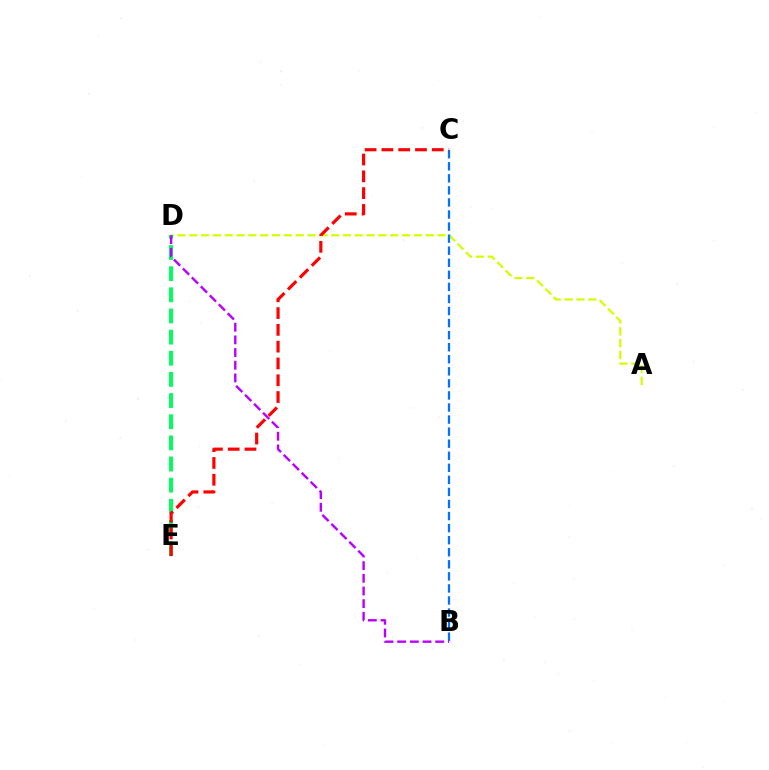{('A', 'D'): [{'color': '#d1ff00', 'line_style': 'dashed', 'thickness': 1.61}], ('D', 'E'): [{'color': '#00ff5c', 'line_style': 'dashed', 'thickness': 2.87}], ('B', 'C'): [{'color': '#0074ff', 'line_style': 'dashed', 'thickness': 1.64}], ('C', 'E'): [{'color': '#ff0000', 'line_style': 'dashed', 'thickness': 2.28}], ('B', 'D'): [{'color': '#b900ff', 'line_style': 'dashed', 'thickness': 1.72}]}